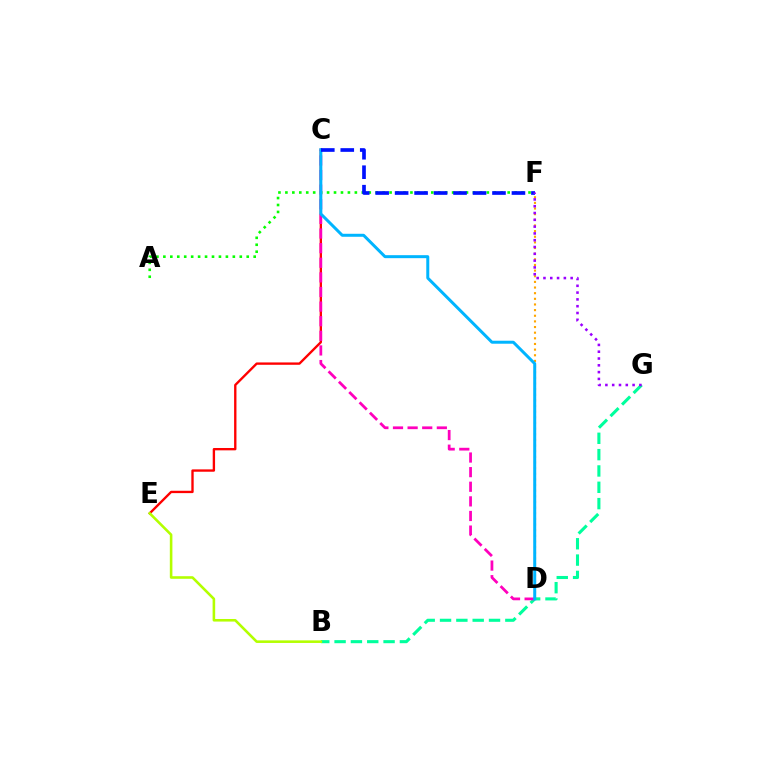{('C', 'E'): [{'color': '#ff0000', 'line_style': 'solid', 'thickness': 1.69}], ('B', 'G'): [{'color': '#00ff9d', 'line_style': 'dashed', 'thickness': 2.22}], ('D', 'F'): [{'color': '#ffa500', 'line_style': 'dotted', 'thickness': 1.53}], ('C', 'D'): [{'color': '#ff00bd', 'line_style': 'dashed', 'thickness': 1.99}, {'color': '#00b5ff', 'line_style': 'solid', 'thickness': 2.15}], ('A', 'F'): [{'color': '#08ff00', 'line_style': 'dotted', 'thickness': 1.89}], ('B', 'E'): [{'color': '#b3ff00', 'line_style': 'solid', 'thickness': 1.86}], ('C', 'F'): [{'color': '#0010ff', 'line_style': 'dashed', 'thickness': 2.65}], ('F', 'G'): [{'color': '#9b00ff', 'line_style': 'dotted', 'thickness': 1.85}]}